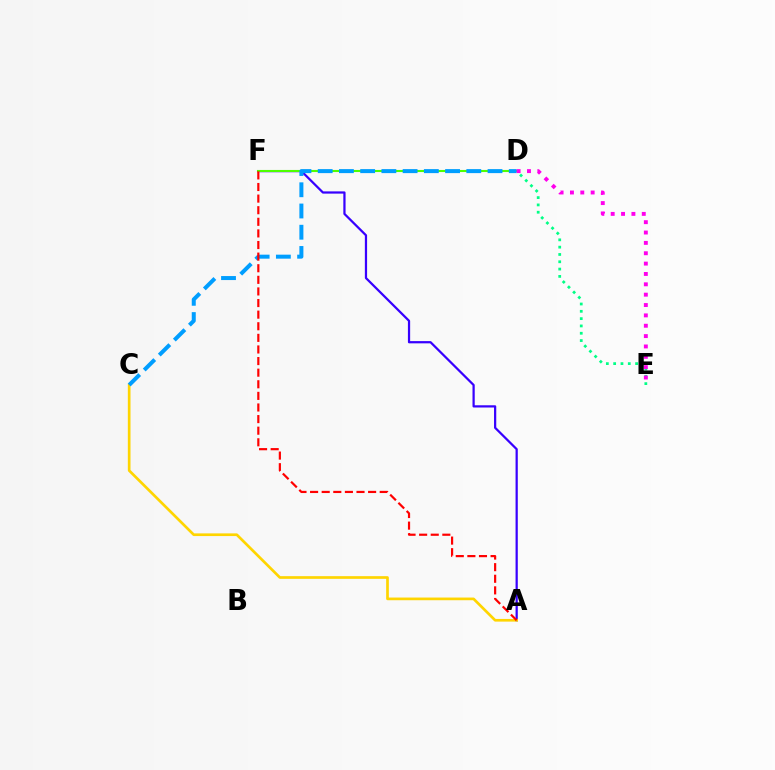{('D', 'E'): [{'color': '#00ff86', 'line_style': 'dotted', 'thickness': 1.99}, {'color': '#ff00ed', 'line_style': 'dotted', 'thickness': 2.81}], ('A', 'F'): [{'color': '#3700ff', 'line_style': 'solid', 'thickness': 1.61}, {'color': '#ff0000', 'line_style': 'dashed', 'thickness': 1.58}], ('A', 'C'): [{'color': '#ffd500', 'line_style': 'solid', 'thickness': 1.93}], ('D', 'F'): [{'color': '#4fff00', 'line_style': 'solid', 'thickness': 1.51}], ('C', 'D'): [{'color': '#009eff', 'line_style': 'dashed', 'thickness': 2.88}]}